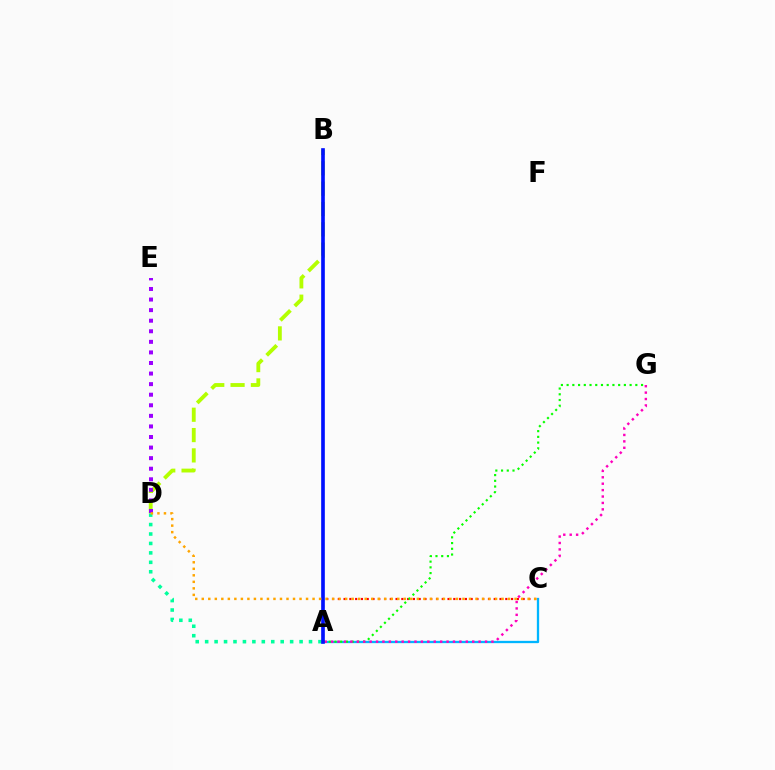{('A', 'C'): [{'color': '#00b5ff', 'line_style': 'solid', 'thickness': 1.66}, {'color': '#ff0000', 'line_style': 'dotted', 'thickness': 1.57}], ('A', 'D'): [{'color': '#00ff9d', 'line_style': 'dotted', 'thickness': 2.57}], ('B', 'D'): [{'color': '#b3ff00', 'line_style': 'dashed', 'thickness': 2.76}], ('A', 'G'): [{'color': '#08ff00', 'line_style': 'dotted', 'thickness': 1.56}, {'color': '#ff00bd', 'line_style': 'dotted', 'thickness': 1.74}], ('D', 'E'): [{'color': '#9b00ff', 'line_style': 'dotted', 'thickness': 2.87}], ('A', 'B'): [{'color': '#0010ff', 'line_style': 'solid', 'thickness': 2.63}], ('C', 'D'): [{'color': '#ffa500', 'line_style': 'dotted', 'thickness': 1.77}]}